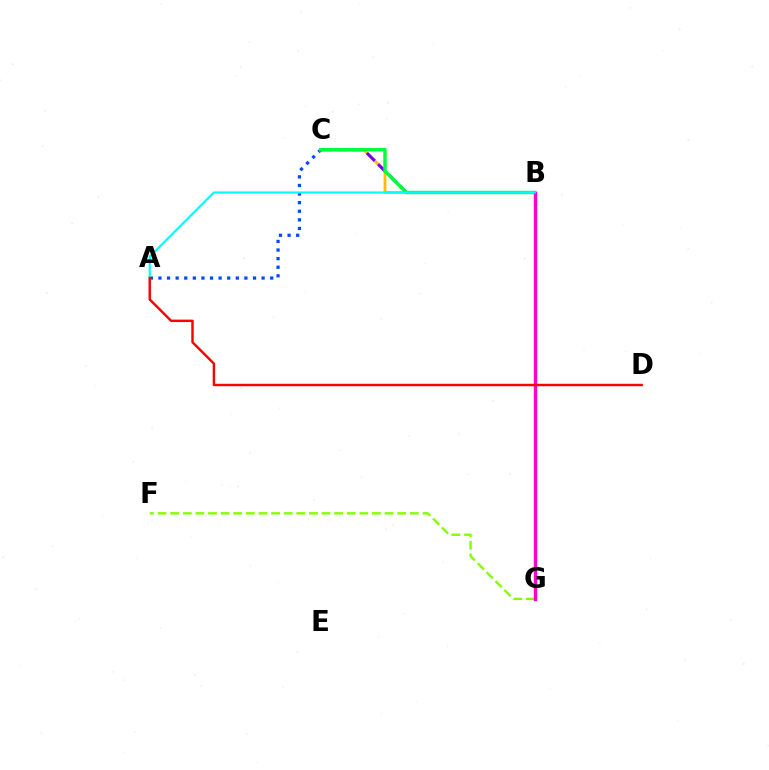{('A', 'C'): [{'color': '#004bff', 'line_style': 'dotted', 'thickness': 2.34}], ('B', 'C'): [{'color': '#ffbd00', 'line_style': 'solid', 'thickness': 2.03}, {'color': '#7200ff', 'line_style': 'dashed', 'thickness': 2.15}, {'color': '#00ff39', 'line_style': 'solid', 'thickness': 2.47}], ('F', 'G'): [{'color': '#84ff00', 'line_style': 'dashed', 'thickness': 1.71}], ('B', 'G'): [{'color': '#ff00cf', 'line_style': 'solid', 'thickness': 2.44}], ('A', 'B'): [{'color': '#00fff6', 'line_style': 'solid', 'thickness': 1.54}], ('A', 'D'): [{'color': '#ff0000', 'line_style': 'solid', 'thickness': 1.76}]}